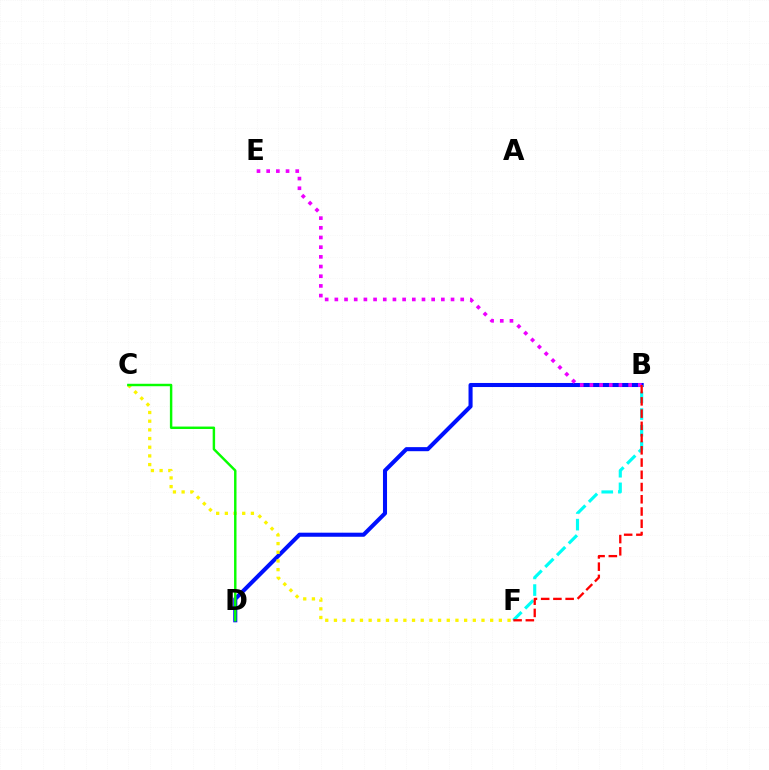{('B', 'D'): [{'color': '#0010ff', 'line_style': 'solid', 'thickness': 2.93}], ('C', 'F'): [{'color': '#fcf500', 'line_style': 'dotted', 'thickness': 2.36}], ('B', 'F'): [{'color': '#00fff6', 'line_style': 'dashed', 'thickness': 2.26}, {'color': '#ff0000', 'line_style': 'dashed', 'thickness': 1.66}], ('C', 'D'): [{'color': '#08ff00', 'line_style': 'solid', 'thickness': 1.76}], ('B', 'E'): [{'color': '#ee00ff', 'line_style': 'dotted', 'thickness': 2.63}]}